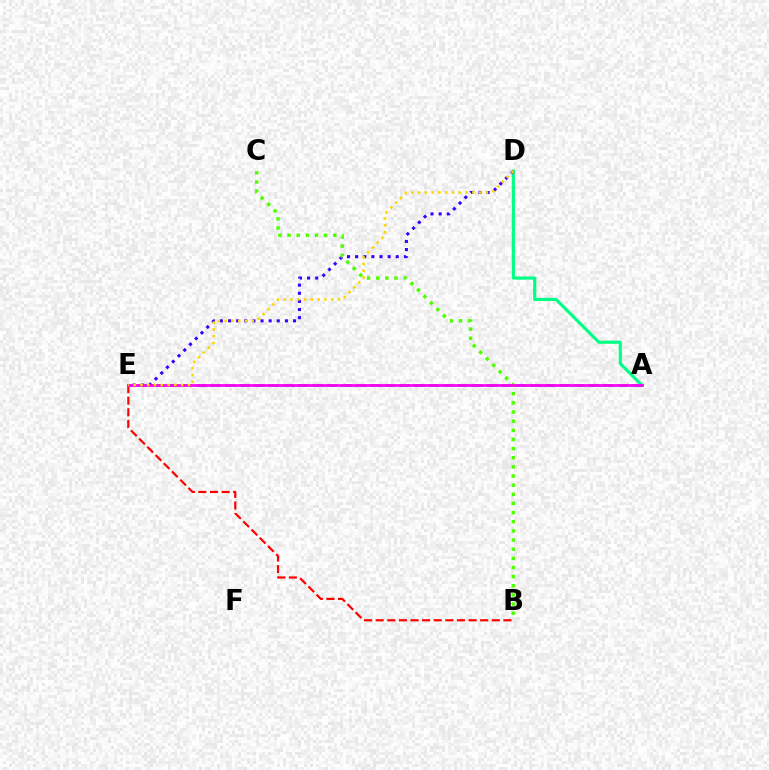{('A', 'D'): [{'color': '#00ff86', 'line_style': 'solid', 'thickness': 2.28}], ('B', 'E'): [{'color': '#ff0000', 'line_style': 'dashed', 'thickness': 1.58}], ('D', 'E'): [{'color': '#3700ff', 'line_style': 'dotted', 'thickness': 2.21}, {'color': '#ffd500', 'line_style': 'dotted', 'thickness': 1.85}], ('B', 'C'): [{'color': '#4fff00', 'line_style': 'dotted', 'thickness': 2.48}], ('A', 'E'): [{'color': '#009eff', 'line_style': 'dashed', 'thickness': 1.98}, {'color': '#ff00ed', 'line_style': 'solid', 'thickness': 1.96}]}